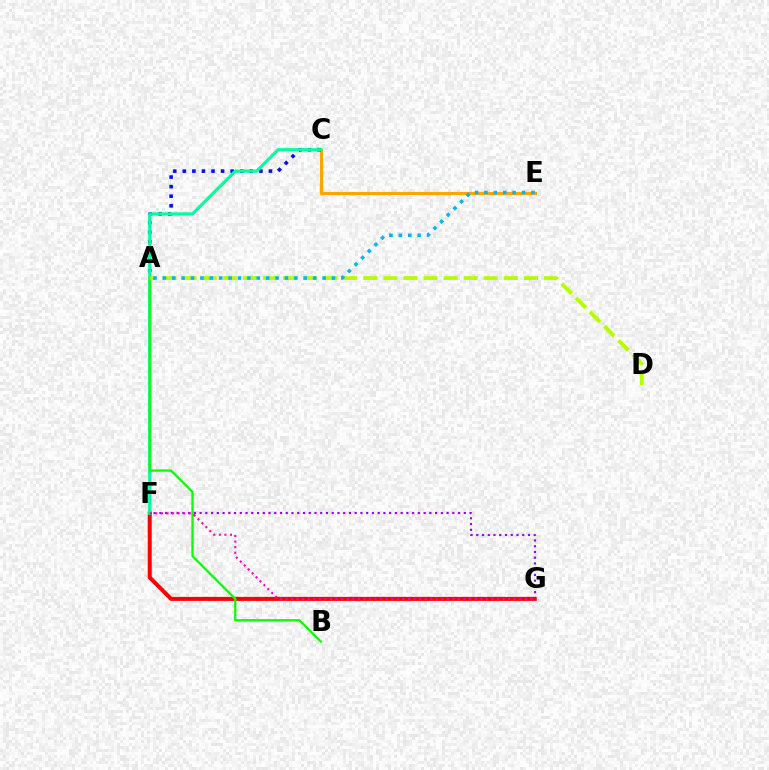{('F', 'G'): [{'color': '#9b00ff', 'line_style': 'dotted', 'thickness': 1.56}, {'color': '#ff0000', 'line_style': 'solid', 'thickness': 2.88}, {'color': '#ff00bd', 'line_style': 'dotted', 'thickness': 1.51}], ('C', 'E'): [{'color': '#ffa500', 'line_style': 'solid', 'thickness': 2.26}], ('A', 'C'): [{'color': '#0010ff', 'line_style': 'dotted', 'thickness': 2.6}], ('C', 'F'): [{'color': '#00ff9d', 'line_style': 'solid', 'thickness': 2.24}], ('A', 'B'): [{'color': '#08ff00', 'line_style': 'solid', 'thickness': 1.65}], ('A', 'D'): [{'color': '#b3ff00', 'line_style': 'dashed', 'thickness': 2.73}], ('A', 'E'): [{'color': '#00b5ff', 'line_style': 'dotted', 'thickness': 2.55}]}